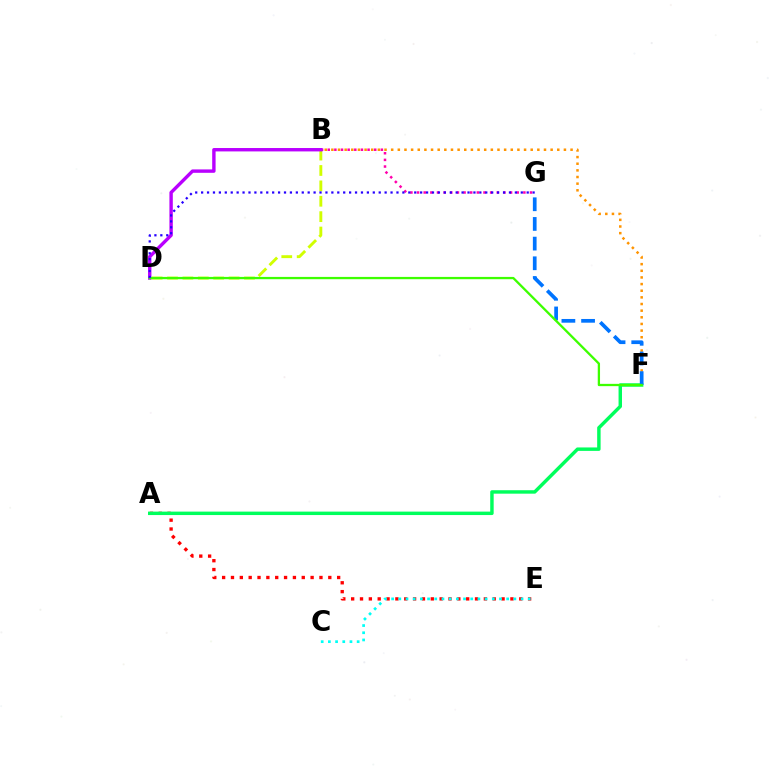{('A', 'E'): [{'color': '#ff0000', 'line_style': 'dotted', 'thickness': 2.4}], ('A', 'F'): [{'color': '#00ff5c', 'line_style': 'solid', 'thickness': 2.48}], ('B', 'D'): [{'color': '#d1ff00', 'line_style': 'dashed', 'thickness': 2.09}, {'color': '#b900ff', 'line_style': 'solid', 'thickness': 2.44}], ('B', 'F'): [{'color': '#ff9400', 'line_style': 'dotted', 'thickness': 1.81}], ('B', 'G'): [{'color': '#ff00ac', 'line_style': 'dotted', 'thickness': 1.81}], ('F', 'G'): [{'color': '#0074ff', 'line_style': 'dashed', 'thickness': 2.67}], ('D', 'F'): [{'color': '#3dff00', 'line_style': 'solid', 'thickness': 1.65}], ('C', 'E'): [{'color': '#00fff6', 'line_style': 'dotted', 'thickness': 1.95}], ('D', 'G'): [{'color': '#2500ff', 'line_style': 'dotted', 'thickness': 1.61}]}